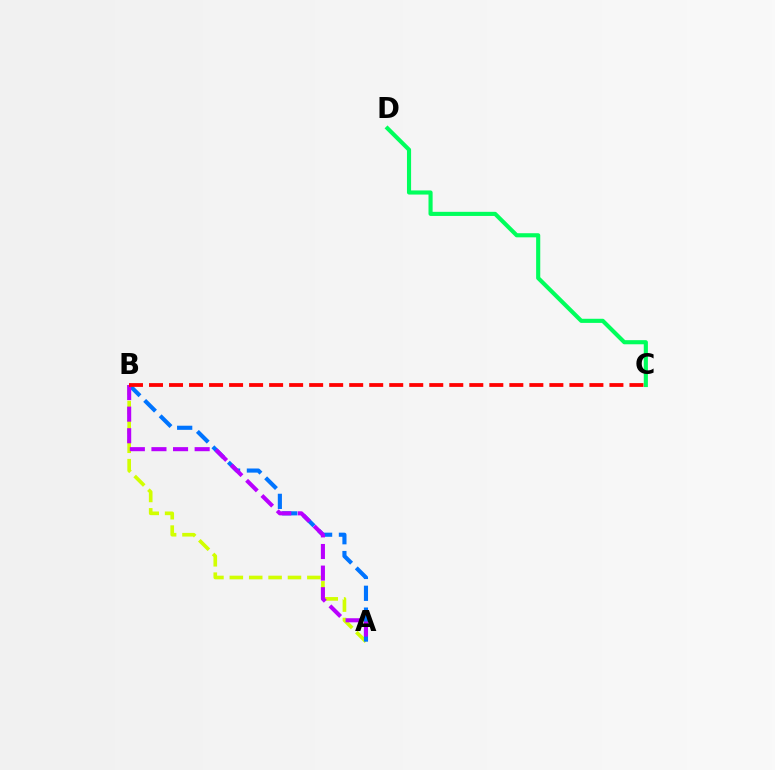{('A', 'B'): [{'color': '#d1ff00', 'line_style': 'dashed', 'thickness': 2.63}, {'color': '#0074ff', 'line_style': 'dashed', 'thickness': 2.97}, {'color': '#b900ff', 'line_style': 'dashed', 'thickness': 2.93}], ('C', 'D'): [{'color': '#00ff5c', 'line_style': 'solid', 'thickness': 2.97}], ('B', 'C'): [{'color': '#ff0000', 'line_style': 'dashed', 'thickness': 2.72}]}